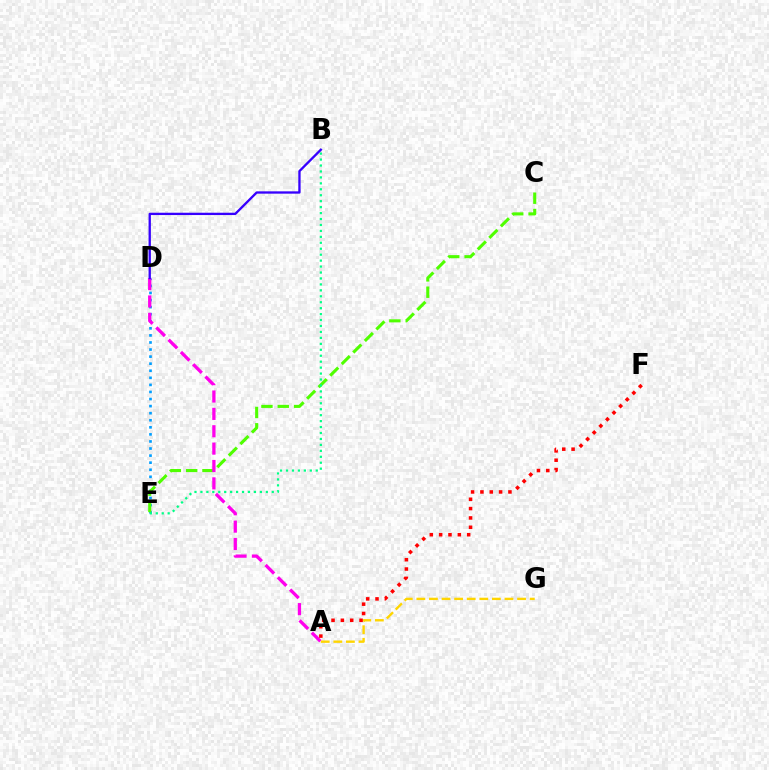{('D', 'E'): [{'color': '#009eff', 'line_style': 'dotted', 'thickness': 1.92}], ('C', 'E'): [{'color': '#4fff00', 'line_style': 'dashed', 'thickness': 2.22}], ('A', 'D'): [{'color': '#ff00ed', 'line_style': 'dashed', 'thickness': 2.36}], ('B', 'E'): [{'color': '#00ff86', 'line_style': 'dotted', 'thickness': 1.62}], ('A', 'G'): [{'color': '#ffd500', 'line_style': 'dashed', 'thickness': 1.71}], ('B', 'D'): [{'color': '#3700ff', 'line_style': 'solid', 'thickness': 1.67}], ('A', 'F'): [{'color': '#ff0000', 'line_style': 'dotted', 'thickness': 2.54}]}